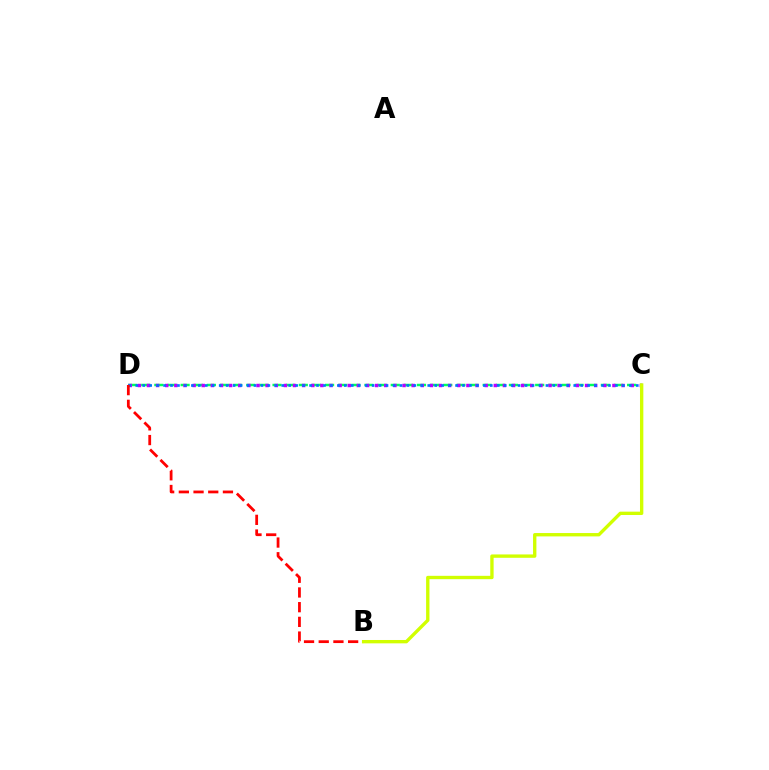{('C', 'D'): [{'color': '#00ff5c', 'line_style': 'dashed', 'thickness': 1.78}, {'color': '#b900ff', 'line_style': 'dotted', 'thickness': 2.48}, {'color': '#0074ff', 'line_style': 'dotted', 'thickness': 1.89}], ('B', 'D'): [{'color': '#ff0000', 'line_style': 'dashed', 'thickness': 2.0}], ('B', 'C'): [{'color': '#d1ff00', 'line_style': 'solid', 'thickness': 2.42}]}